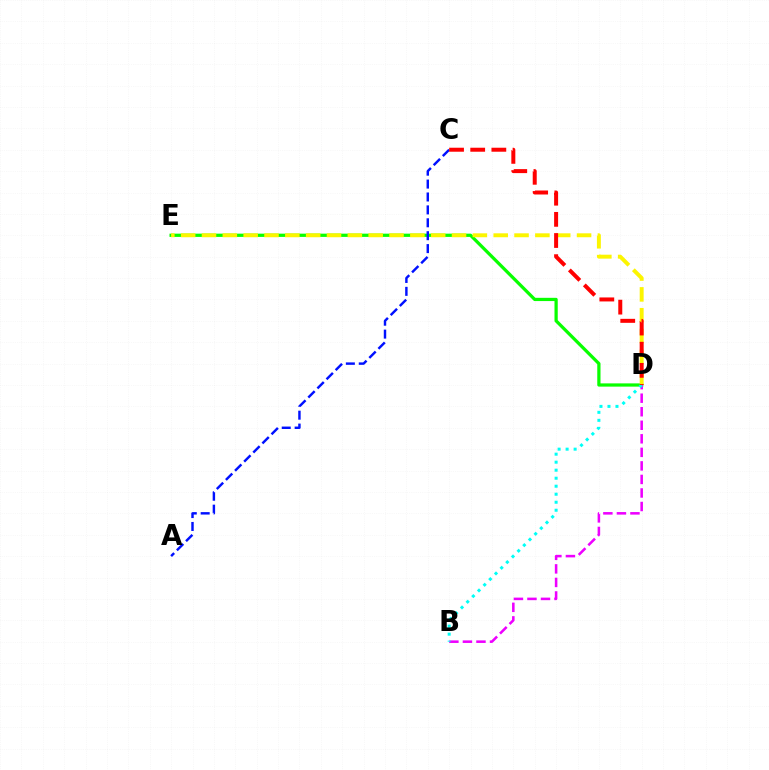{('D', 'E'): [{'color': '#08ff00', 'line_style': 'solid', 'thickness': 2.33}, {'color': '#fcf500', 'line_style': 'dashed', 'thickness': 2.83}], ('B', 'D'): [{'color': '#ee00ff', 'line_style': 'dashed', 'thickness': 1.84}, {'color': '#00fff6', 'line_style': 'dotted', 'thickness': 2.18}], ('A', 'C'): [{'color': '#0010ff', 'line_style': 'dashed', 'thickness': 1.75}], ('C', 'D'): [{'color': '#ff0000', 'line_style': 'dashed', 'thickness': 2.87}]}